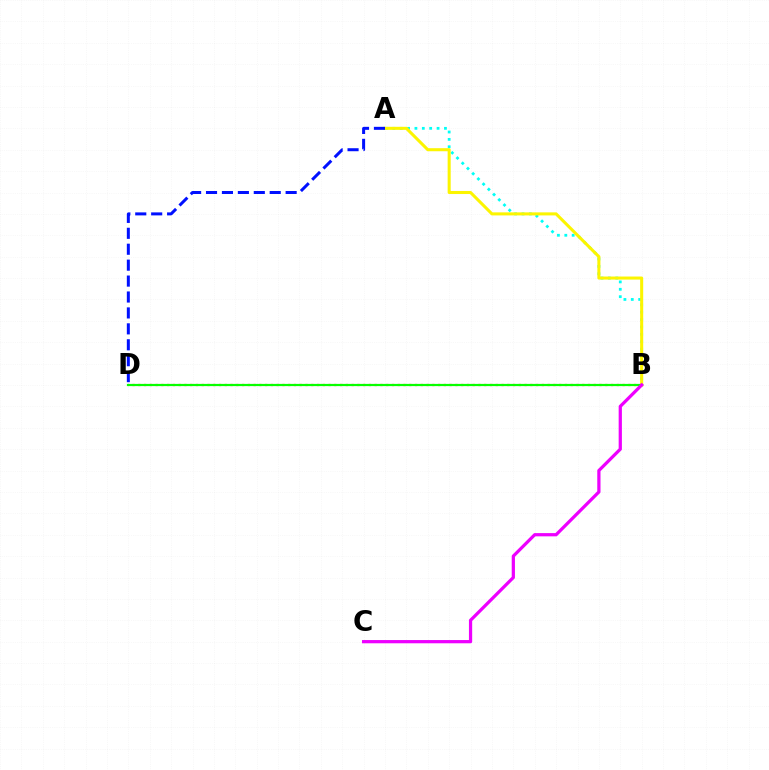{('A', 'B'): [{'color': '#00fff6', 'line_style': 'dotted', 'thickness': 2.01}, {'color': '#fcf500', 'line_style': 'solid', 'thickness': 2.2}], ('B', 'D'): [{'color': '#ff0000', 'line_style': 'dotted', 'thickness': 1.57}, {'color': '#08ff00', 'line_style': 'solid', 'thickness': 1.58}], ('A', 'D'): [{'color': '#0010ff', 'line_style': 'dashed', 'thickness': 2.16}], ('B', 'C'): [{'color': '#ee00ff', 'line_style': 'solid', 'thickness': 2.33}]}